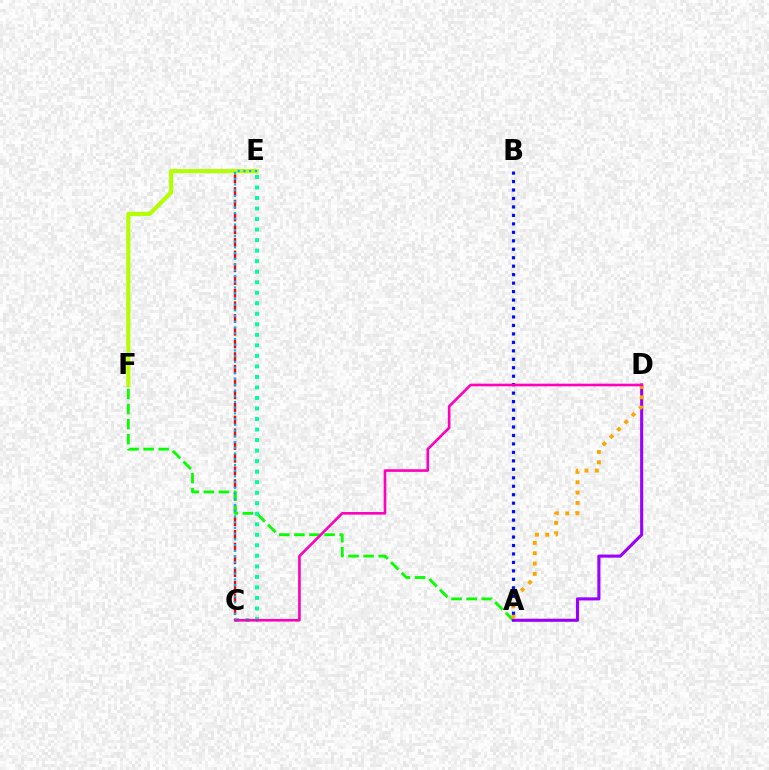{('C', 'E'): [{'color': '#ff0000', 'line_style': 'dashed', 'thickness': 1.73}, {'color': '#00ff9d', 'line_style': 'dotted', 'thickness': 2.86}, {'color': '#00b5ff', 'line_style': 'dotted', 'thickness': 1.56}], ('A', 'F'): [{'color': '#08ff00', 'line_style': 'dashed', 'thickness': 2.05}], ('A', 'D'): [{'color': '#9b00ff', 'line_style': 'solid', 'thickness': 2.23}, {'color': '#ffa500', 'line_style': 'dotted', 'thickness': 2.81}], ('A', 'B'): [{'color': '#0010ff', 'line_style': 'dotted', 'thickness': 2.3}], ('E', 'F'): [{'color': '#b3ff00', 'line_style': 'solid', 'thickness': 2.96}], ('C', 'D'): [{'color': '#ff00bd', 'line_style': 'solid', 'thickness': 1.89}]}